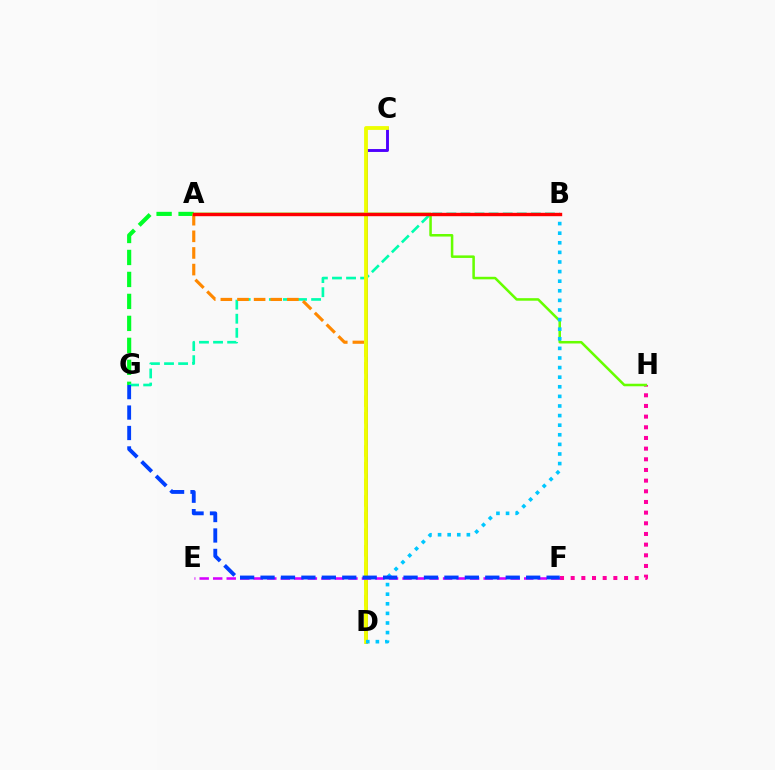{('C', 'D'): [{'color': '#4f00ff', 'line_style': 'solid', 'thickness': 2.09}, {'color': '#eeff00', 'line_style': 'solid', 'thickness': 2.75}], ('A', 'G'): [{'color': '#00ff27', 'line_style': 'dashed', 'thickness': 2.99}], ('F', 'H'): [{'color': '#ff00a0', 'line_style': 'dotted', 'thickness': 2.9}], ('B', 'G'): [{'color': '#00ffaf', 'line_style': 'dashed', 'thickness': 1.91}], ('A', 'D'): [{'color': '#ff8800', 'line_style': 'dashed', 'thickness': 2.26}], ('A', 'H'): [{'color': '#66ff00', 'line_style': 'solid', 'thickness': 1.82}], ('E', 'F'): [{'color': '#d600ff', 'line_style': 'dashed', 'thickness': 1.84}], ('B', 'D'): [{'color': '#00c7ff', 'line_style': 'dotted', 'thickness': 2.61}], ('F', 'G'): [{'color': '#003fff', 'line_style': 'dashed', 'thickness': 2.78}], ('A', 'B'): [{'color': '#ff0000', 'line_style': 'solid', 'thickness': 2.44}]}